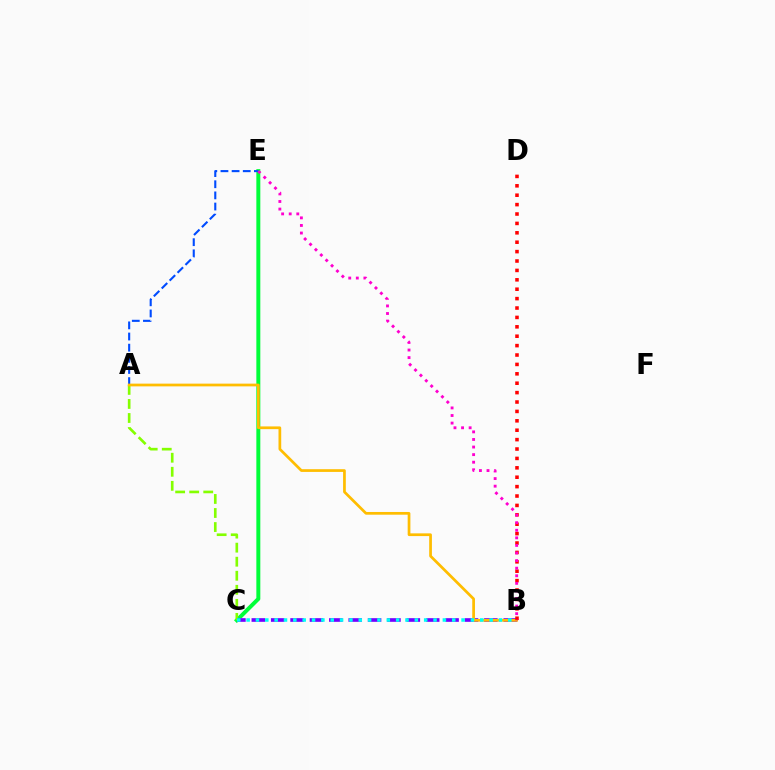{('C', 'E'): [{'color': '#00ff39', 'line_style': 'solid', 'thickness': 2.85}], ('A', 'E'): [{'color': '#004bff', 'line_style': 'dashed', 'thickness': 1.51}], ('A', 'C'): [{'color': '#84ff00', 'line_style': 'dashed', 'thickness': 1.91}], ('B', 'C'): [{'color': '#7200ff', 'line_style': 'dashed', 'thickness': 2.63}, {'color': '#00fff6', 'line_style': 'dotted', 'thickness': 2.54}], ('A', 'B'): [{'color': '#ffbd00', 'line_style': 'solid', 'thickness': 1.96}], ('B', 'D'): [{'color': '#ff0000', 'line_style': 'dotted', 'thickness': 2.55}], ('B', 'E'): [{'color': '#ff00cf', 'line_style': 'dotted', 'thickness': 2.06}]}